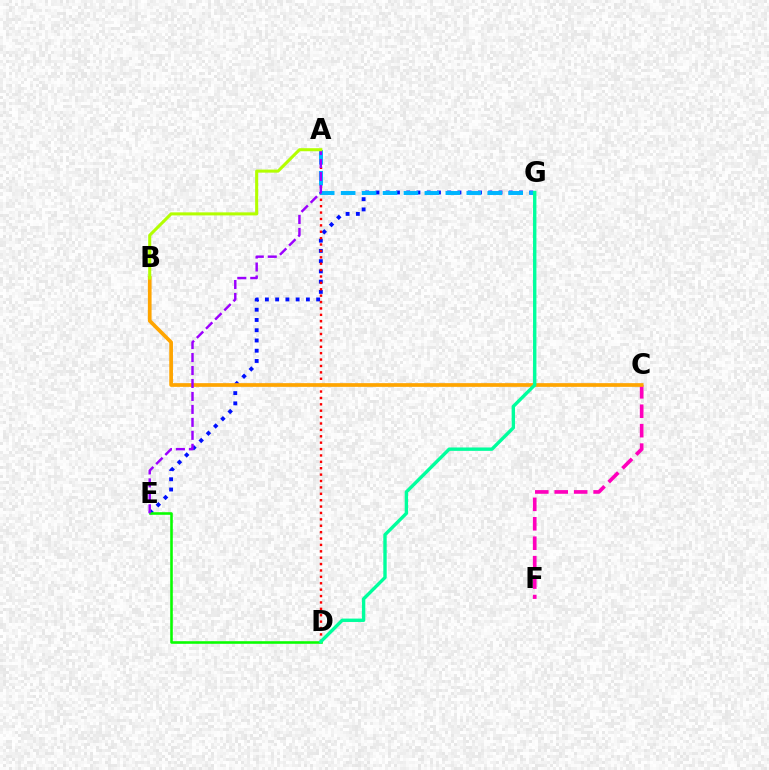{('E', 'G'): [{'color': '#0010ff', 'line_style': 'dotted', 'thickness': 2.78}], ('A', 'D'): [{'color': '#ff0000', 'line_style': 'dotted', 'thickness': 1.74}], ('A', 'G'): [{'color': '#00b5ff', 'line_style': 'dashed', 'thickness': 2.84}], ('C', 'F'): [{'color': '#ff00bd', 'line_style': 'dashed', 'thickness': 2.64}], ('D', 'E'): [{'color': '#08ff00', 'line_style': 'solid', 'thickness': 1.86}], ('B', 'C'): [{'color': '#ffa500', 'line_style': 'solid', 'thickness': 2.67}], ('A', 'E'): [{'color': '#9b00ff', 'line_style': 'dashed', 'thickness': 1.76}], ('A', 'B'): [{'color': '#b3ff00', 'line_style': 'solid', 'thickness': 2.2}], ('D', 'G'): [{'color': '#00ff9d', 'line_style': 'solid', 'thickness': 2.44}]}